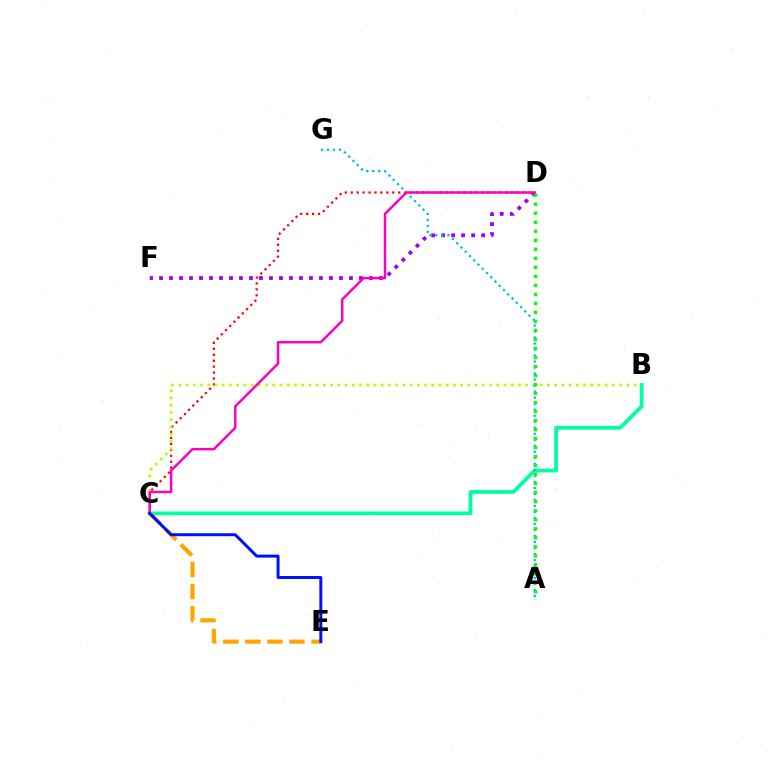{('C', 'D'): [{'color': '#ff0000', 'line_style': 'dotted', 'thickness': 1.61}, {'color': '#ff00bd', 'line_style': 'solid', 'thickness': 1.78}], ('D', 'F'): [{'color': '#9b00ff', 'line_style': 'dotted', 'thickness': 2.72}], ('B', 'C'): [{'color': '#b3ff00', 'line_style': 'dotted', 'thickness': 1.96}, {'color': '#00ff9d', 'line_style': 'solid', 'thickness': 2.71}], ('A', 'G'): [{'color': '#00b5ff', 'line_style': 'dotted', 'thickness': 1.63}], ('A', 'D'): [{'color': '#08ff00', 'line_style': 'dotted', 'thickness': 2.45}], ('C', 'E'): [{'color': '#ffa500', 'line_style': 'dashed', 'thickness': 3.0}, {'color': '#0010ff', 'line_style': 'solid', 'thickness': 2.13}]}